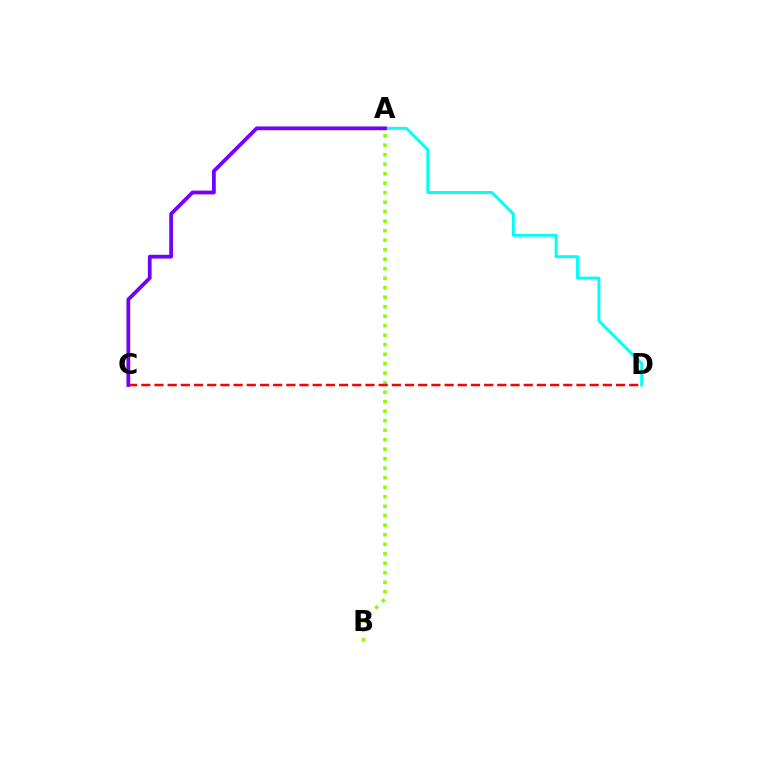{('A', 'B'): [{'color': '#84ff00', 'line_style': 'dotted', 'thickness': 2.58}], ('A', 'D'): [{'color': '#00fff6', 'line_style': 'solid', 'thickness': 2.11}], ('C', 'D'): [{'color': '#ff0000', 'line_style': 'dashed', 'thickness': 1.79}], ('A', 'C'): [{'color': '#7200ff', 'line_style': 'solid', 'thickness': 2.71}]}